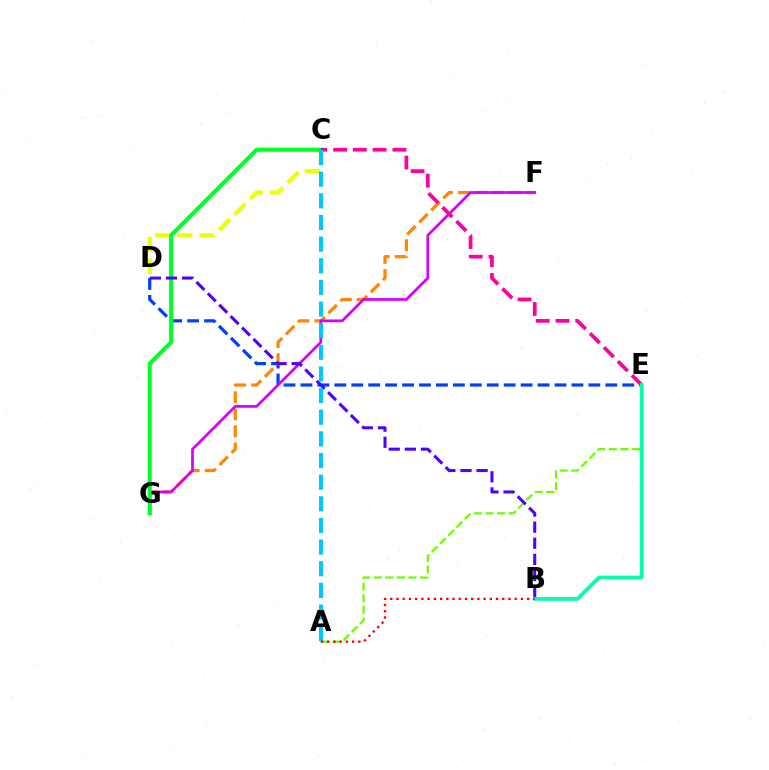{('D', 'E'): [{'color': '#003fff', 'line_style': 'dashed', 'thickness': 2.3}], ('F', 'G'): [{'color': '#ff8800', 'line_style': 'dashed', 'thickness': 2.32}, {'color': '#d600ff', 'line_style': 'solid', 'thickness': 1.98}], ('C', 'D'): [{'color': '#eeff00', 'line_style': 'dashed', 'thickness': 2.99}], ('C', 'G'): [{'color': '#00ff27', 'line_style': 'solid', 'thickness': 2.93}], ('A', 'E'): [{'color': '#66ff00', 'line_style': 'dashed', 'thickness': 1.58}], ('C', 'E'): [{'color': '#ff00a0', 'line_style': 'dashed', 'thickness': 2.69}], ('B', 'D'): [{'color': '#4f00ff', 'line_style': 'dashed', 'thickness': 2.19}], ('B', 'E'): [{'color': '#00ffaf', 'line_style': 'solid', 'thickness': 2.68}], ('A', 'C'): [{'color': '#00c7ff', 'line_style': 'dashed', 'thickness': 2.94}], ('A', 'B'): [{'color': '#ff0000', 'line_style': 'dotted', 'thickness': 1.69}]}